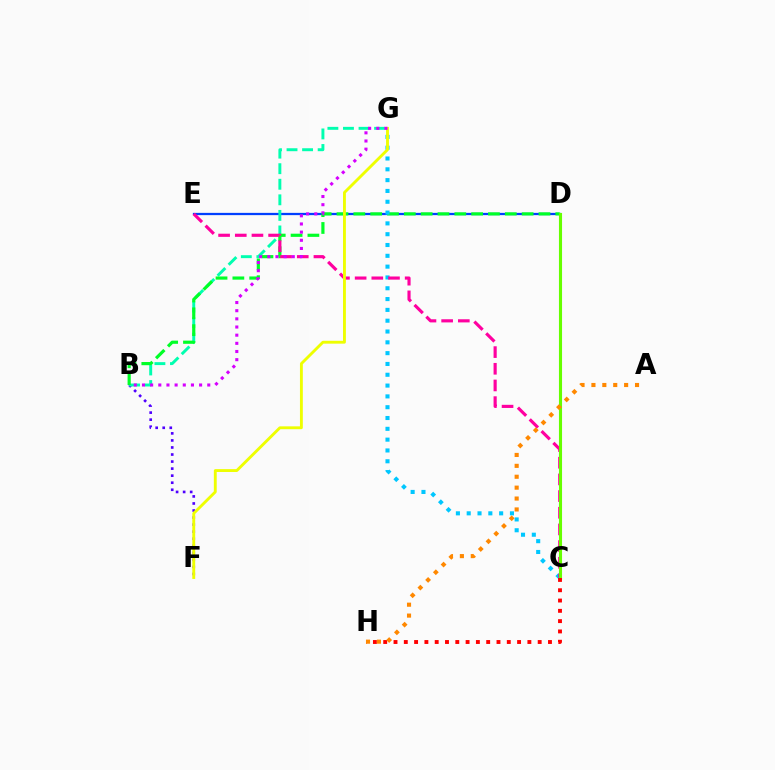{('D', 'E'): [{'color': '#003fff', 'line_style': 'solid', 'thickness': 1.63}], ('B', 'F'): [{'color': '#4f00ff', 'line_style': 'dotted', 'thickness': 1.91}], ('B', 'G'): [{'color': '#00ffaf', 'line_style': 'dashed', 'thickness': 2.11}, {'color': '#d600ff', 'line_style': 'dotted', 'thickness': 2.22}], ('B', 'D'): [{'color': '#00ff27', 'line_style': 'dashed', 'thickness': 2.29}], ('C', 'G'): [{'color': '#00c7ff', 'line_style': 'dotted', 'thickness': 2.94}], ('C', 'E'): [{'color': '#ff00a0', 'line_style': 'dashed', 'thickness': 2.27}], ('C', 'D'): [{'color': '#66ff00', 'line_style': 'solid', 'thickness': 2.23}], ('F', 'G'): [{'color': '#eeff00', 'line_style': 'solid', 'thickness': 2.06}], ('C', 'H'): [{'color': '#ff0000', 'line_style': 'dotted', 'thickness': 2.8}], ('A', 'H'): [{'color': '#ff8800', 'line_style': 'dotted', 'thickness': 2.96}]}